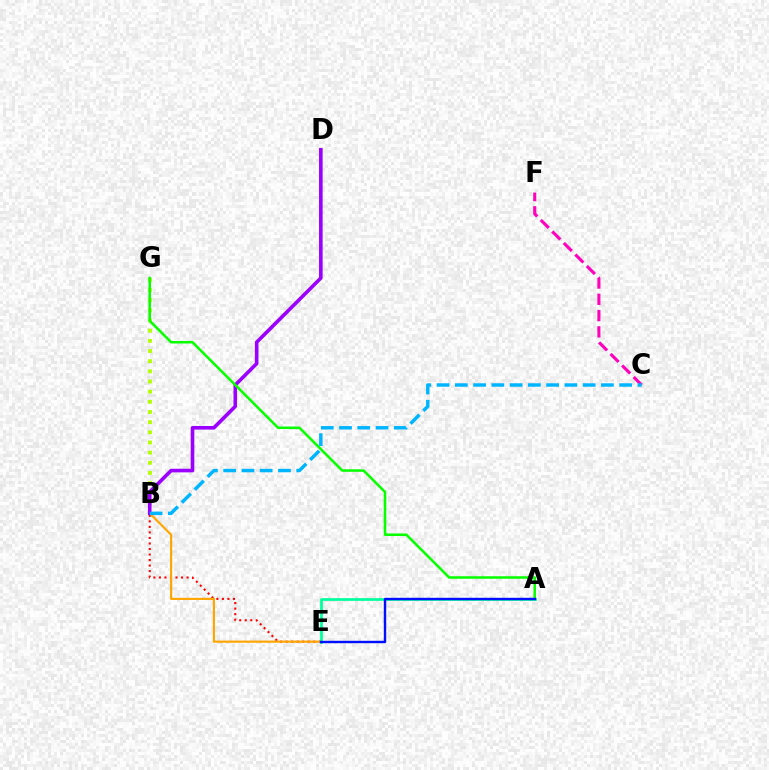{('B', 'E'): [{'color': '#ff0000', 'line_style': 'dotted', 'thickness': 1.5}, {'color': '#ffa500', 'line_style': 'solid', 'thickness': 1.55}], ('B', 'G'): [{'color': '#b3ff00', 'line_style': 'dotted', 'thickness': 2.76}], ('C', 'F'): [{'color': '#ff00bd', 'line_style': 'dashed', 'thickness': 2.21}], ('B', 'D'): [{'color': '#9b00ff', 'line_style': 'solid', 'thickness': 2.6}], ('A', 'G'): [{'color': '#08ff00', 'line_style': 'solid', 'thickness': 1.83}], ('A', 'E'): [{'color': '#00ff9d', 'line_style': 'solid', 'thickness': 1.96}, {'color': '#0010ff', 'line_style': 'solid', 'thickness': 1.73}], ('B', 'C'): [{'color': '#00b5ff', 'line_style': 'dashed', 'thickness': 2.48}]}